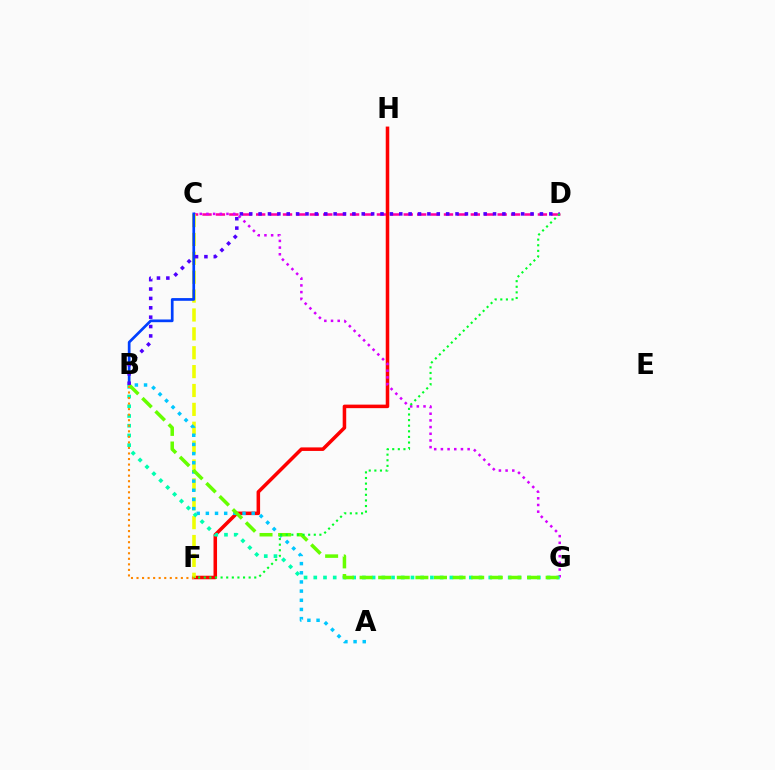{('F', 'H'): [{'color': '#ff0000', 'line_style': 'solid', 'thickness': 2.54}], ('C', 'D'): [{'color': '#ff00a0', 'line_style': 'dashed', 'thickness': 1.82}], ('C', 'G'): [{'color': '#d600ff', 'line_style': 'dotted', 'thickness': 1.82}], ('C', 'F'): [{'color': '#eeff00', 'line_style': 'dashed', 'thickness': 2.56}], ('B', 'C'): [{'color': '#003fff', 'line_style': 'solid', 'thickness': 1.95}], ('A', 'B'): [{'color': '#00c7ff', 'line_style': 'dotted', 'thickness': 2.49}], ('B', 'G'): [{'color': '#00ffaf', 'line_style': 'dotted', 'thickness': 2.64}, {'color': '#66ff00', 'line_style': 'dashed', 'thickness': 2.53}], ('B', 'D'): [{'color': '#4f00ff', 'line_style': 'dotted', 'thickness': 2.55}], ('D', 'F'): [{'color': '#00ff27', 'line_style': 'dotted', 'thickness': 1.52}], ('B', 'F'): [{'color': '#ff8800', 'line_style': 'dotted', 'thickness': 1.51}]}